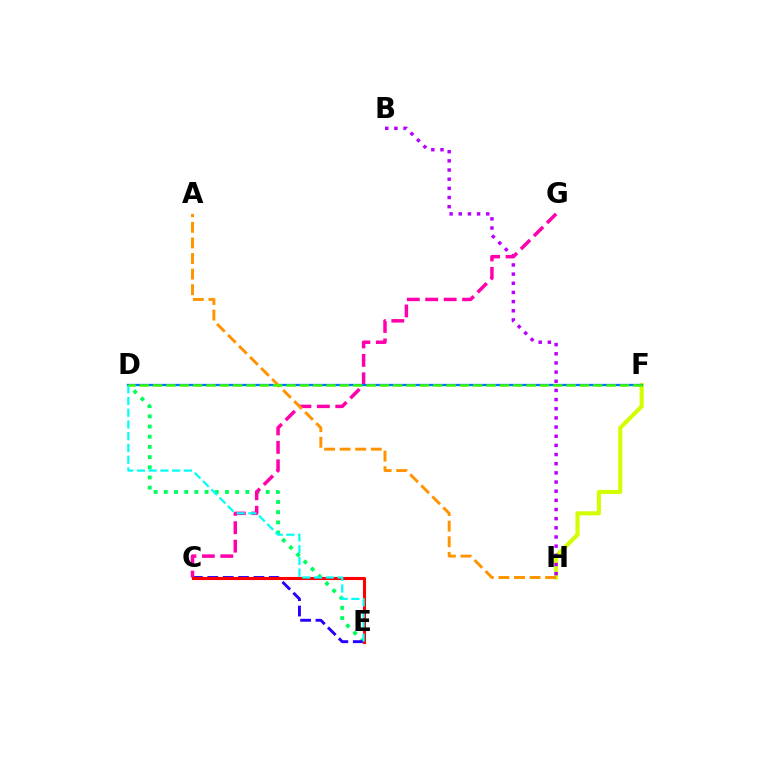{('D', 'E'): [{'color': '#00ff5c', 'line_style': 'dotted', 'thickness': 2.77}, {'color': '#00fff6', 'line_style': 'dashed', 'thickness': 1.59}], ('F', 'H'): [{'color': '#d1ff00', 'line_style': 'solid', 'thickness': 2.94}], ('C', 'E'): [{'color': '#2500ff', 'line_style': 'dashed', 'thickness': 2.09}, {'color': '#ff0000', 'line_style': 'solid', 'thickness': 2.23}], ('B', 'H'): [{'color': '#b900ff', 'line_style': 'dotted', 'thickness': 2.49}], ('C', 'G'): [{'color': '#ff00ac', 'line_style': 'dashed', 'thickness': 2.5}], ('D', 'F'): [{'color': '#0074ff', 'line_style': 'solid', 'thickness': 1.64}, {'color': '#3dff00', 'line_style': 'dashed', 'thickness': 1.81}], ('A', 'H'): [{'color': '#ff9400', 'line_style': 'dashed', 'thickness': 2.12}]}